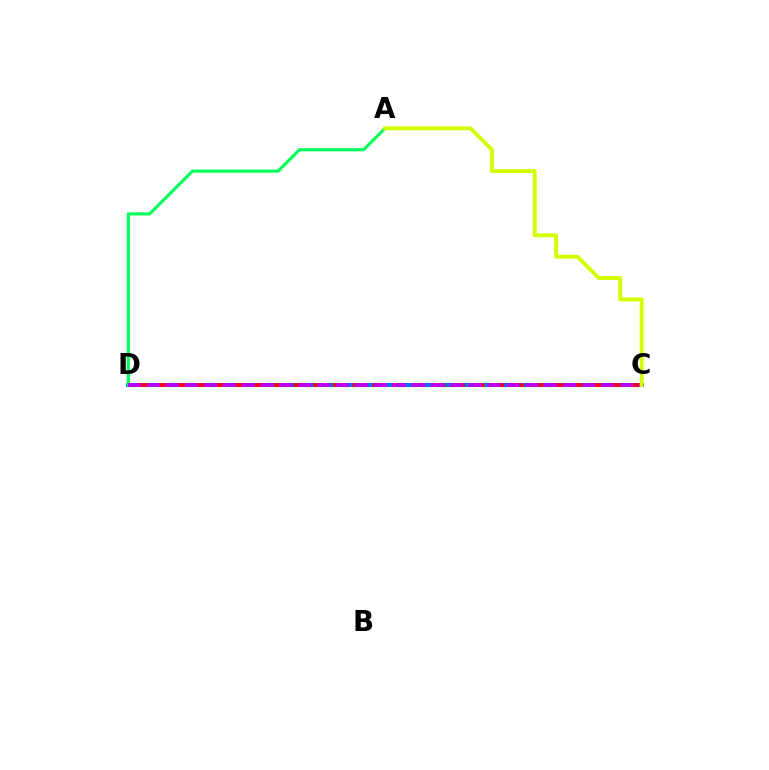{('C', 'D'): [{'color': '#0074ff', 'line_style': 'solid', 'thickness': 2.9}, {'color': '#ff0000', 'line_style': 'dashed', 'thickness': 2.68}, {'color': '#b900ff', 'line_style': 'dashed', 'thickness': 2.57}], ('A', 'D'): [{'color': '#00ff5c', 'line_style': 'solid', 'thickness': 2.24}], ('A', 'C'): [{'color': '#d1ff00', 'line_style': 'solid', 'thickness': 2.77}]}